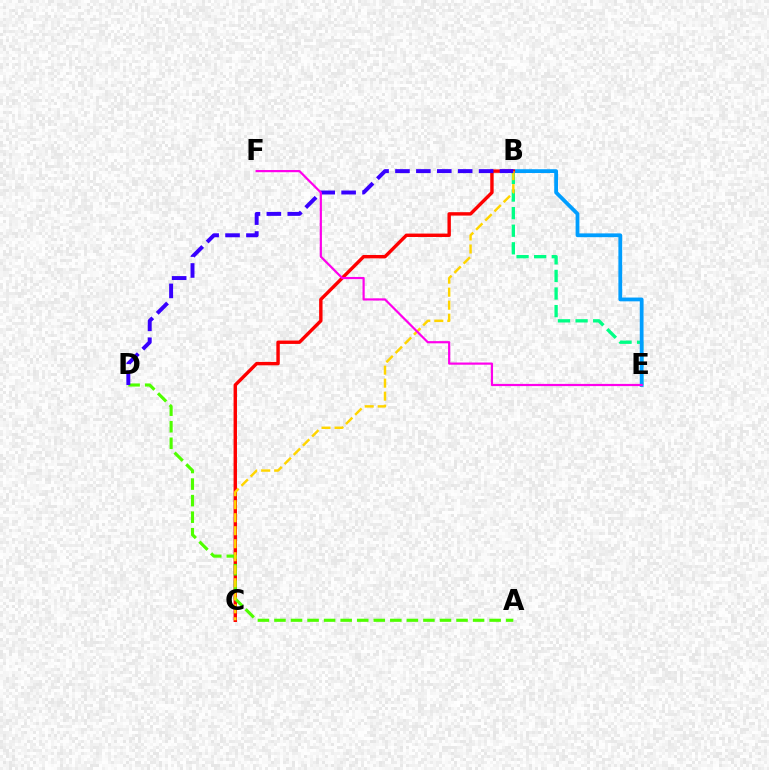{('B', 'E'): [{'color': '#00ff86', 'line_style': 'dashed', 'thickness': 2.39}, {'color': '#009eff', 'line_style': 'solid', 'thickness': 2.72}], ('B', 'C'): [{'color': '#ff0000', 'line_style': 'solid', 'thickness': 2.45}, {'color': '#ffd500', 'line_style': 'dashed', 'thickness': 1.77}], ('A', 'D'): [{'color': '#4fff00', 'line_style': 'dashed', 'thickness': 2.25}], ('B', 'D'): [{'color': '#3700ff', 'line_style': 'dashed', 'thickness': 2.84}], ('E', 'F'): [{'color': '#ff00ed', 'line_style': 'solid', 'thickness': 1.58}]}